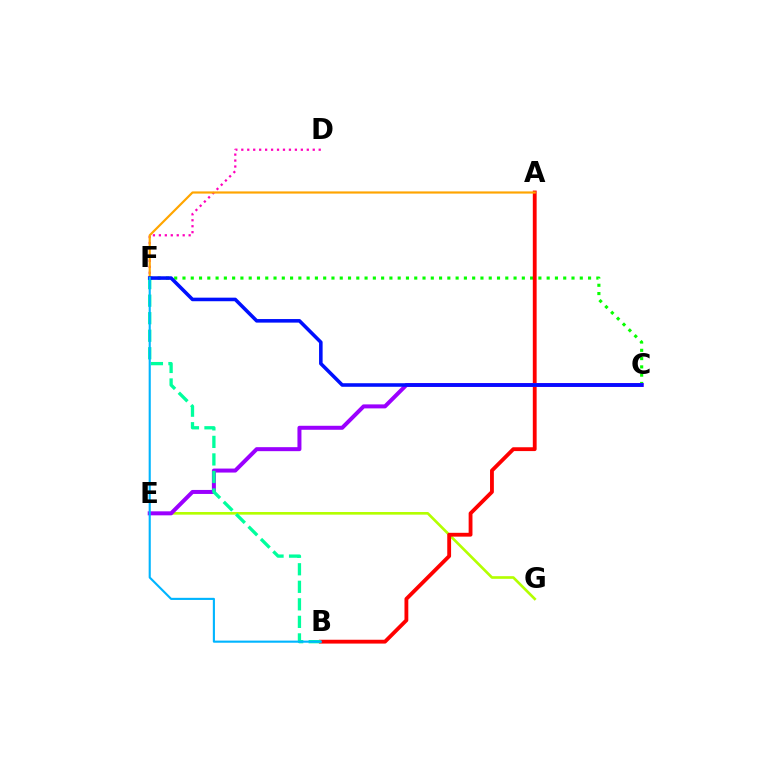{('D', 'F'): [{'color': '#ff00bd', 'line_style': 'dotted', 'thickness': 1.62}], ('C', 'F'): [{'color': '#08ff00', 'line_style': 'dotted', 'thickness': 2.25}, {'color': '#0010ff', 'line_style': 'solid', 'thickness': 2.57}], ('E', 'G'): [{'color': '#b3ff00', 'line_style': 'solid', 'thickness': 1.9}], ('A', 'B'): [{'color': '#ff0000', 'line_style': 'solid', 'thickness': 2.76}], ('C', 'E'): [{'color': '#9b00ff', 'line_style': 'solid', 'thickness': 2.88}], ('B', 'F'): [{'color': '#00ff9d', 'line_style': 'dashed', 'thickness': 2.38}, {'color': '#00b5ff', 'line_style': 'solid', 'thickness': 1.53}], ('A', 'F'): [{'color': '#ffa500', 'line_style': 'solid', 'thickness': 1.57}]}